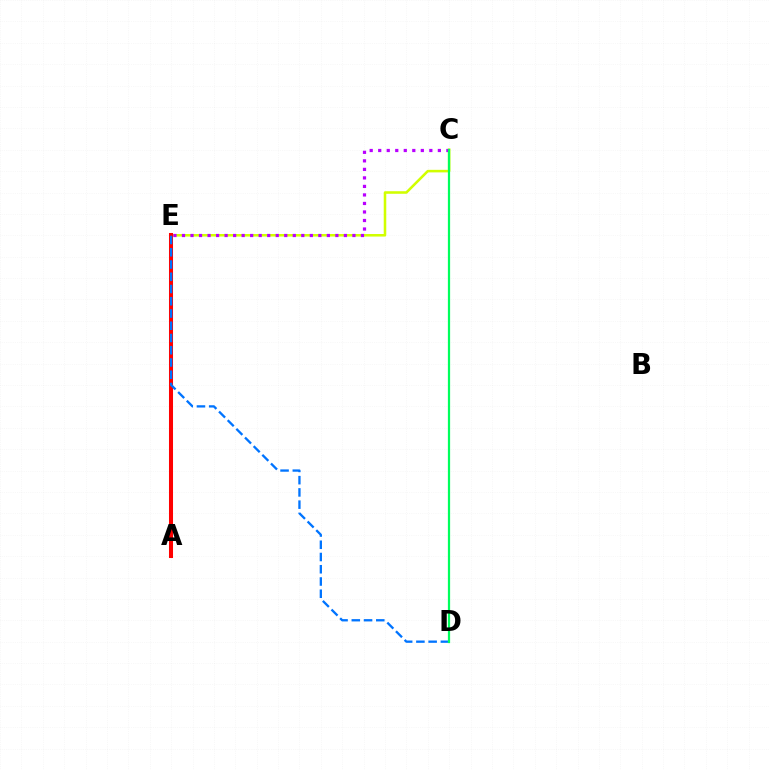{('C', 'E'): [{'color': '#d1ff00', 'line_style': 'solid', 'thickness': 1.84}, {'color': '#b900ff', 'line_style': 'dotted', 'thickness': 2.32}], ('A', 'E'): [{'color': '#ff0000', 'line_style': 'solid', 'thickness': 2.91}], ('D', 'E'): [{'color': '#0074ff', 'line_style': 'dashed', 'thickness': 1.66}], ('C', 'D'): [{'color': '#00ff5c', 'line_style': 'solid', 'thickness': 1.61}]}